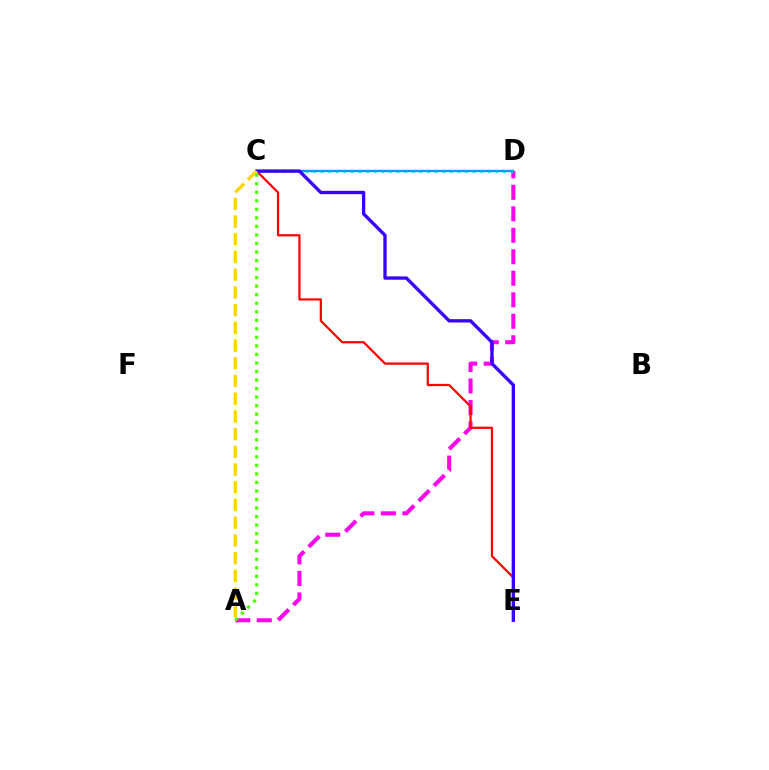{('A', 'D'): [{'color': '#ff00ed', 'line_style': 'dashed', 'thickness': 2.92}], ('C', 'D'): [{'color': '#00ff86', 'line_style': 'dotted', 'thickness': 2.07}, {'color': '#009eff', 'line_style': 'solid', 'thickness': 1.72}], ('C', 'E'): [{'color': '#ff0000', 'line_style': 'solid', 'thickness': 1.6}, {'color': '#3700ff', 'line_style': 'solid', 'thickness': 2.4}], ('A', 'C'): [{'color': '#ffd500', 'line_style': 'dashed', 'thickness': 2.41}, {'color': '#4fff00', 'line_style': 'dotted', 'thickness': 2.32}]}